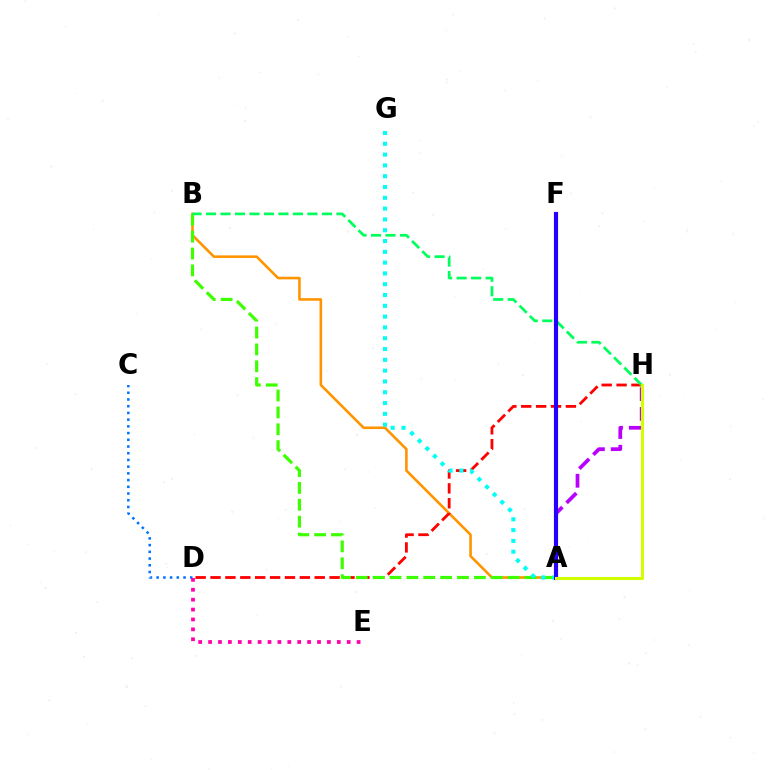{('A', 'B'): [{'color': '#ff9400', 'line_style': 'solid', 'thickness': 1.87}, {'color': '#3dff00', 'line_style': 'dashed', 'thickness': 2.29}], ('C', 'D'): [{'color': '#0074ff', 'line_style': 'dotted', 'thickness': 1.83}], ('D', 'H'): [{'color': '#ff0000', 'line_style': 'dashed', 'thickness': 2.02}], ('D', 'E'): [{'color': '#ff00ac', 'line_style': 'dotted', 'thickness': 2.69}], ('A', 'G'): [{'color': '#00fff6', 'line_style': 'dotted', 'thickness': 2.94}], ('B', 'H'): [{'color': '#00ff5c', 'line_style': 'dashed', 'thickness': 1.97}], ('A', 'H'): [{'color': '#b900ff', 'line_style': 'dashed', 'thickness': 2.68}, {'color': '#d1ff00', 'line_style': 'solid', 'thickness': 2.2}], ('A', 'F'): [{'color': '#2500ff', 'line_style': 'solid', 'thickness': 2.99}]}